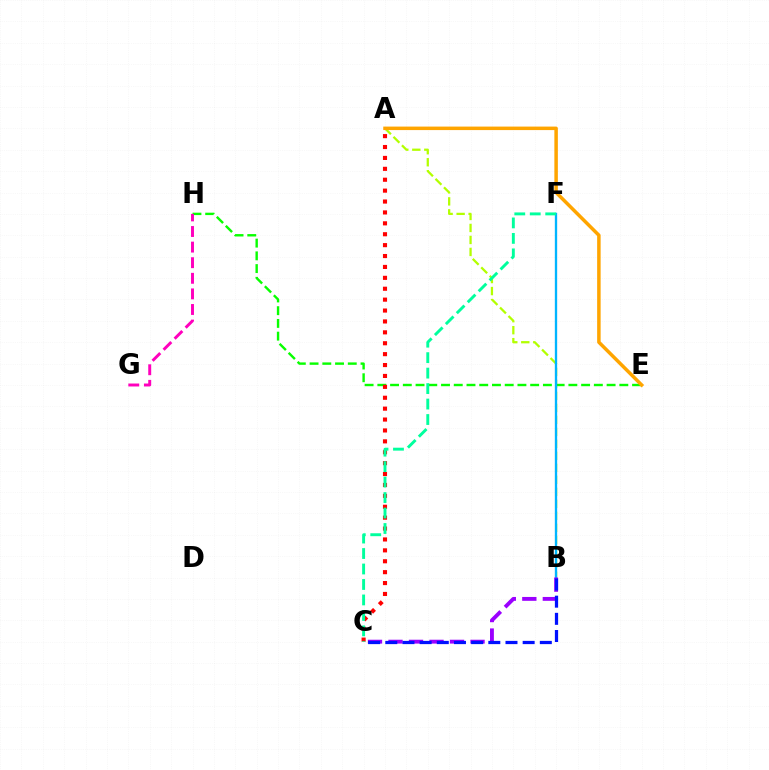{('A', 'B'): [{'color': '#b3ff00', 'line_style': 'dashed', 'thickness': 1.63}], ('E', 'H'): [{'color': '#08ff00', 'line_style': 'dashed', 'thickness': 1.73}], ('G', 'H'): [{'color': '#ff00bd', 'line_style': 'dashed', 'thickness': 2.12}], ('B', 'F'): [{'color': '#00b5ff', 'line_style': 'solid', 'thickness': 1.67}], ('B', 'C'): [{'color': '#9b00ff', 'line_style': 'dashed', 'thickness': 2.79}, {'color': '#0010ff', 'line_style': 'dashed', 'thickness': 2.33}], ('A', 'C'): [{'color': '#ff0000', 'line_style': 'dotted', 'thickness': 2.96}], ('C', 'F'): [{'color': '#00ff9d', 'line_style': 'dashed', 'thickness': 2.1}], ('A', 'E'): [{'color': '#ffa500', 'line_style': 'solid', 'thickness': 2.52}]}